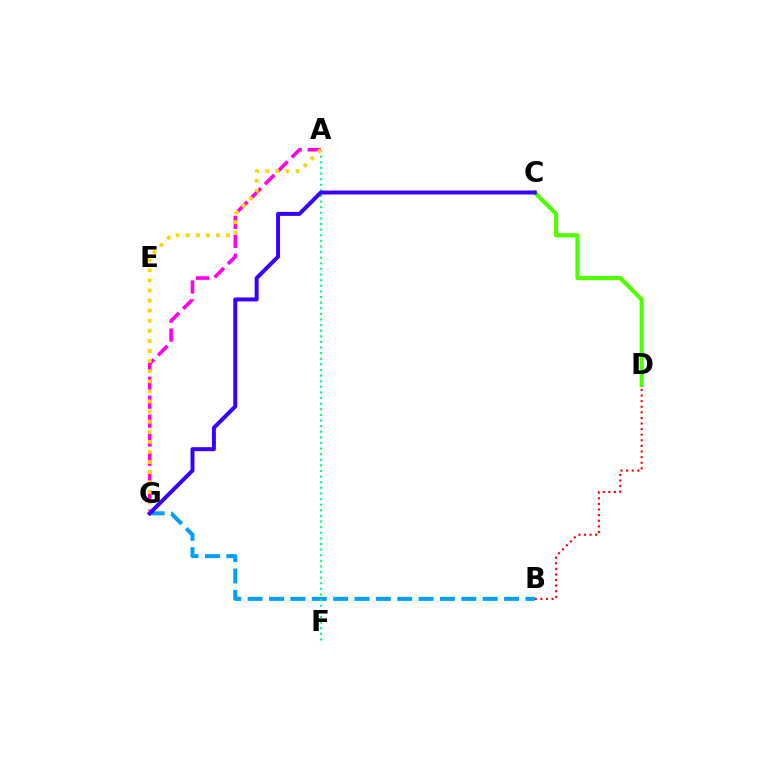{('B', 'G'): [{'color': '#009eff', 'line_style': 'dashed', 'thickness': 2.9}], ('A', 'F'): [{'color': '#00ff86', 'line_style': 'dotted', 'thickness': 1.53}], ('B', 'D'): [{'color': '#ff0000', 'line_style': 'dotted', 'thickness': 1.52}], ('C', 'D'): [{'color': '#4fff00', 'line_style': 'solid', 'thickness': 2.98}], ('A', 'G'): [{'color': '#ff00ed', 'line_style': 'dashed', 'thickness': 2.58}, {'color': '#ffd500', 'line_style': 'dotted', 'thickness': 2.74}], ('C', 'G'): [{'color': '#3700ff', 'line_style': 'solid', 'thickness': 2.86}]}